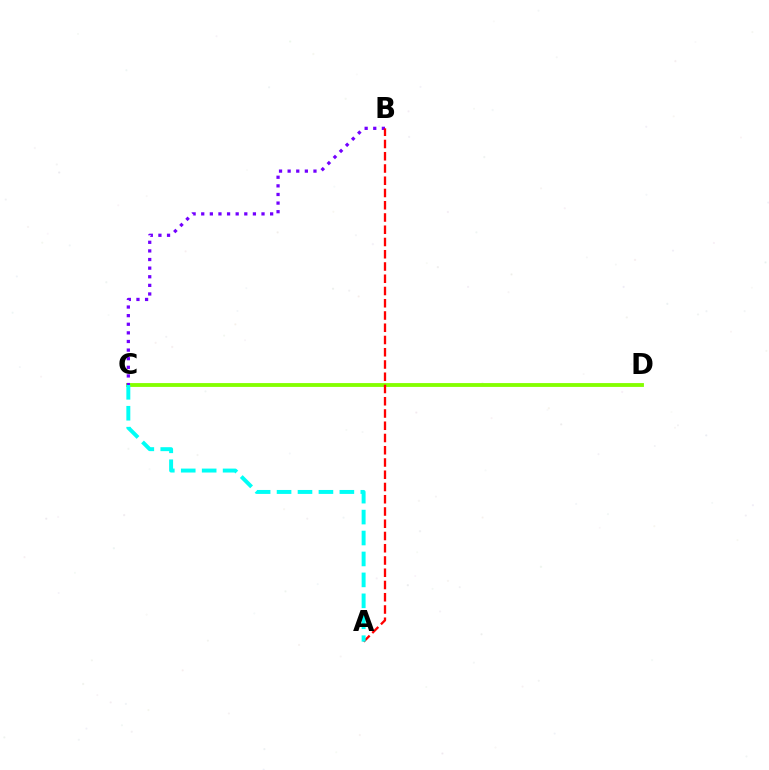{('C', 'D'): [{'color': '#84ff00', 'line_style': 'solid', 'thickness': 2.76}], ('B', 'C'): [{'color': '#7200ff', 'line_style': 'dotted', 'thickness': 2.34}], ('A', 'B'): [{'color': '#ff0000', 'line_style': 'dashed', 'thickness': 1.66}], ('A', 'C'): [{'color': '#00fff6', 'line_style': 'dashed', 'thickness': 2.84}]}